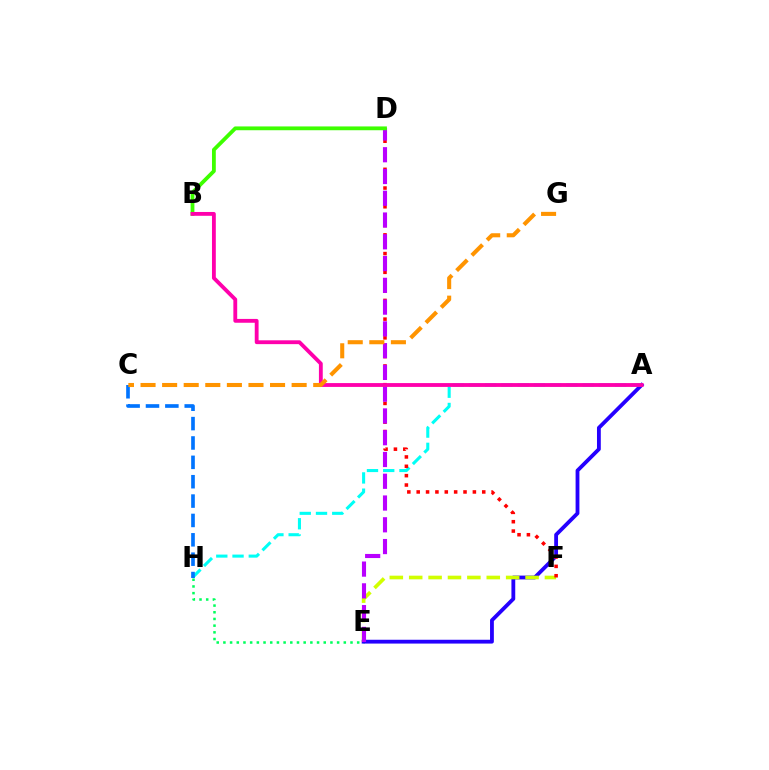{('E', 'H'): [{'color': '#00ff5c', 'line_style': 'dotted', 'thickness': 1.82}], ('A', 'E'): [{'color': '#2500ff', 'line_style': 'solid', 'thickness': 2.75}], ('E', 'F'): [{'color': '#d1ff00', 'line_style': 'dashed', 'thickness': 2.63}], ('A', 'H'): [{'color': '#00fff6', 'line_style': 'dashed', 'thickness': 2.21}], ('D', 'F'): [{'color': '#ff0000', 'line_style': 'dotted', 'thickness': 2.54}], ('D', 'E'): [{'color': '#b900ff', 'line_style': 'dashed', 'thickness': 2.96}], ('C', 'H'): [{'color': '#0074ff', 'line_style': 'dashed', 'thickness': 2.63}], ('B', 'D'): [{'color': '#3dff00', 'line_style': 'solid', 'thickness': 2.73}], ('A', 'B'): [{'color': '#ff00ac', 'line_style': 'solid', 'thickness': 2.76}], ('C', 'G'): [{'color': '#ff9400', 'line_style': 'dashed', 'thickness': 2.93}]}